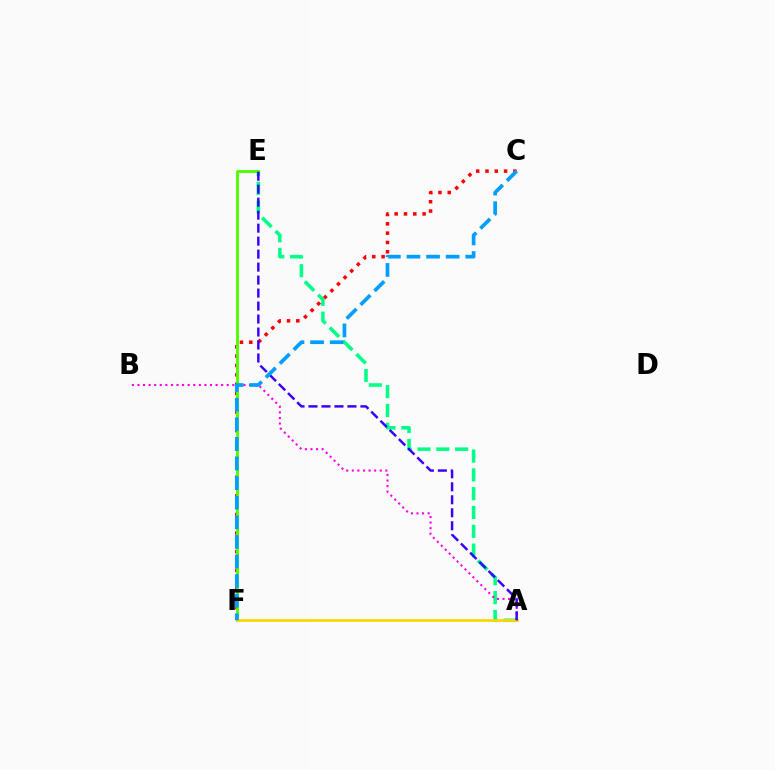{('C', 'F'): [{'color': '#ff0000', 'line_style': 'dotted', 'thickness': 2.53}, {'color': '#009eff', 'line_style': 'dashed', 'thickness': 2.66}], ('A', 'E'): [{'color': '#00ff86', 'line_style': 'dashed', 'thickness': 2.56}, {'color': '#3700ff', 'line_style': 'dashed', 'thickness': 1.76}], ('E', 'F'): [{'color': '#4fff00', 'line_style': 'solid', 'thickness': 2.07}], ('A', 'F'): [{'color': '#ffd500', 'line_style': 'solid', 'thickness': 2.0}], ('A', 'B'): [{'color': '#ff00ed', 'line_style': 'dotted', 'thickness': 1.52}]}